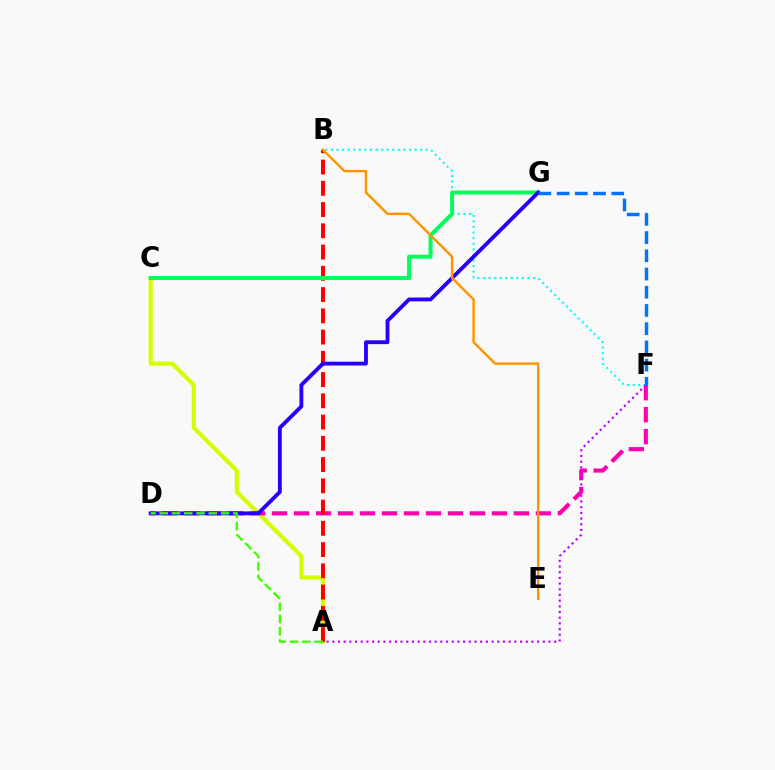{('B', 'F'): [{'color': '#00fff6', 'line_style': 'dotted', 'thickness': 1.52}], ('A', 'C'): [{'color': '#d1ff00', 'line_style': 'solid', 'thickness': 2.97}], ('D', 'F'): [{'color': '#ff00ac', 'line_style': 'dashed', 'thickness': 2.99}], ('A', 'F'): [{'color': '#b900ff', 'line_style': 'dotted', 'thickness': 1.55}], ('A', 'B'): [{'color': '#ff0000', 'line_style': 'dashed', 'thickness': 2.89}], ('C', 'G'): [{'color': '#00ff5c', 'line_style': 'solid', 'thickness': 2.87}], ('D', 'G'): [{'color': '#2500ff', 'line_style': 'solid', 'thickness': 2.76}], ('A', 'D'): [{'color': '#3dff00', 'line_style': 'dashed', 'thickness': 1.67}], ('B', 'E'): [{'color': '#ff9400', 'line_style': 'solid', 'thickness': 1.74}], ('F', 'G'): [{'color': '#0074ff', 'line_style': 'dashed', 'thickness': 2.47}]}